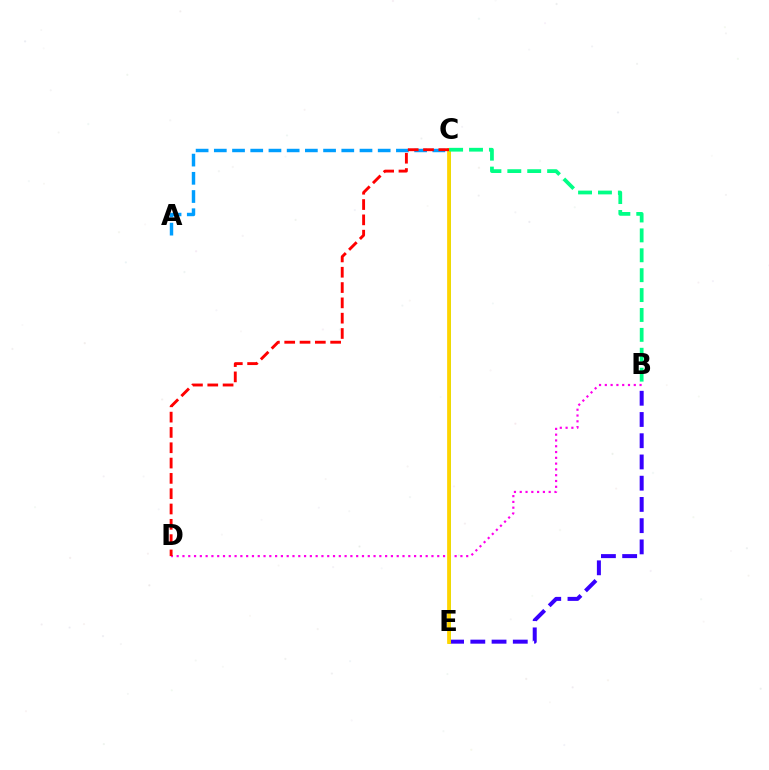{('B', 'D'): [{'color': '#ff00ed', 'line_style': 'dotted', 'thickness': 1.57}], ('B', 'E'): [{'color': '#3700ff', 'line_style': 'dashed', 'thickness': 2.88}], ('A', 'C'): [{'color': '#009eff', 'line_style': 'dashed', 'thickness': 2.47}], ('C', 'E'): [{'color': '#4fff00', 'line_style': 'solid', 'thickness': 1.89}, {'color': '#ffd500', 'line_style': 'solid', 'thickness': 2.7}], ('C', 'D'): [{'color': '#ff0000', 'line_style': 'dashed', 'thickness': 2.08}], ('B', 'C'): [{'color': '#00ff86', 'line_style': 'dashed', 'thickness': 2.7}]}